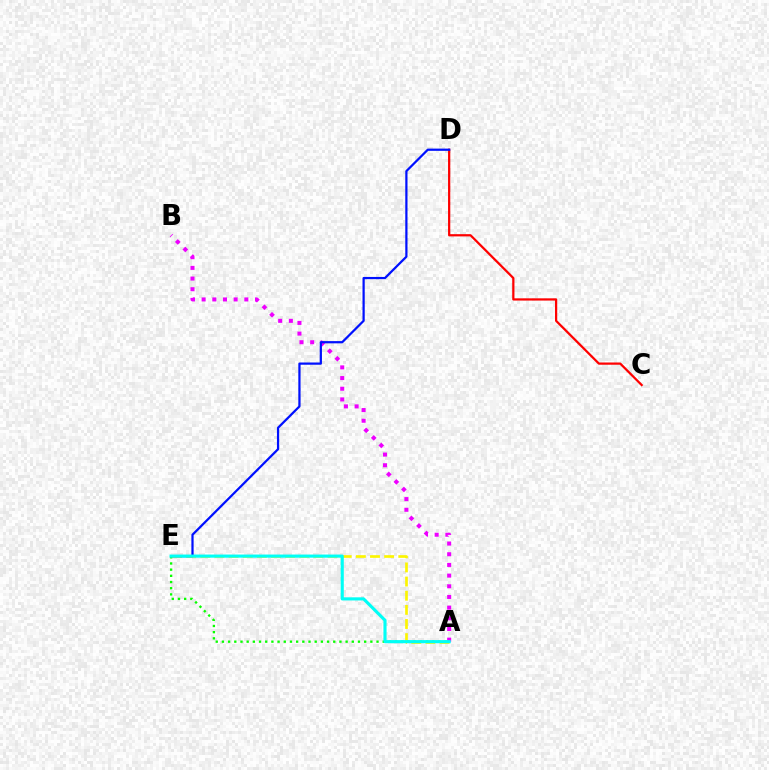{('A', 'E'): [{'color': '#fcf500', 'line_style': 'dashed', 'thickness': 1.92}, {'color': '#08ff00', 'line_style': 'dotted', 'thickness': 1.68}, {'color': '#00fff6', 'line_style': 'solid', 'thickness': 2.25}], ('A', 'B'): [{'color': '#ee00ff', 'line_style': 'dotted', 'thickness': 2.9}], ('C', 'D'): [{'color': '#ff0000', 'line_style': 'solid', 'thickness': 1.61}], ('D', 'E'): [{'color': '#0010ff', 'line_style': 'solid', 'thickness': 1.61}]}